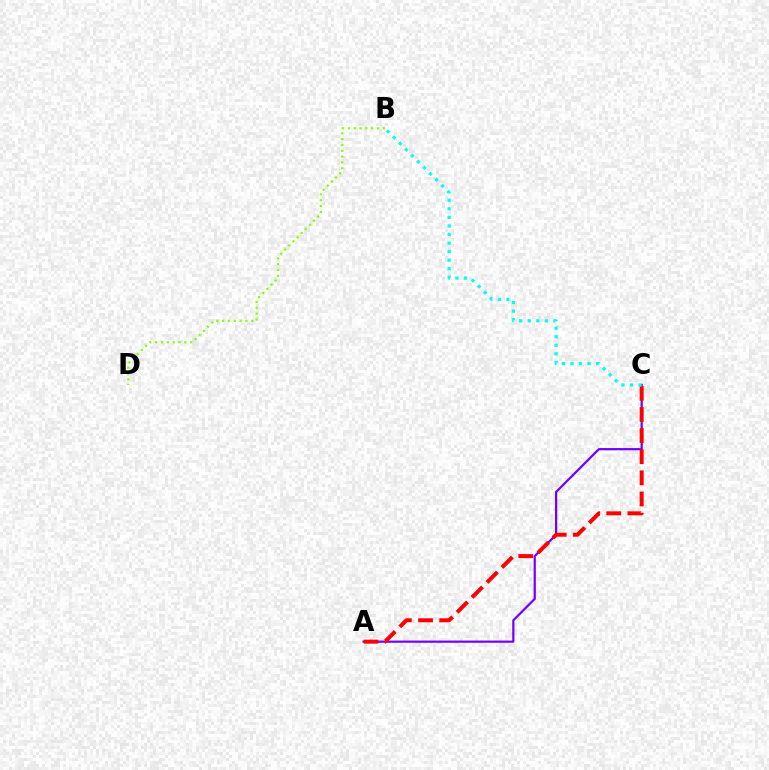{('B', 'D'): [{'color': '#84ff00', 'line_style': 'dotted', 'thickness': 1.58}], ('A', 'C'): [{'color': '#7200ff', 'line_style': 'solid', 'thickness': 1.59}, {'color': '#ff0000', 'line_style': 'dashed', 'thickness': 2.87}], ('B', 'C'): [{'color': '#00fff6', 'line_style': 'dotted', 'thickness': 2.32}]}